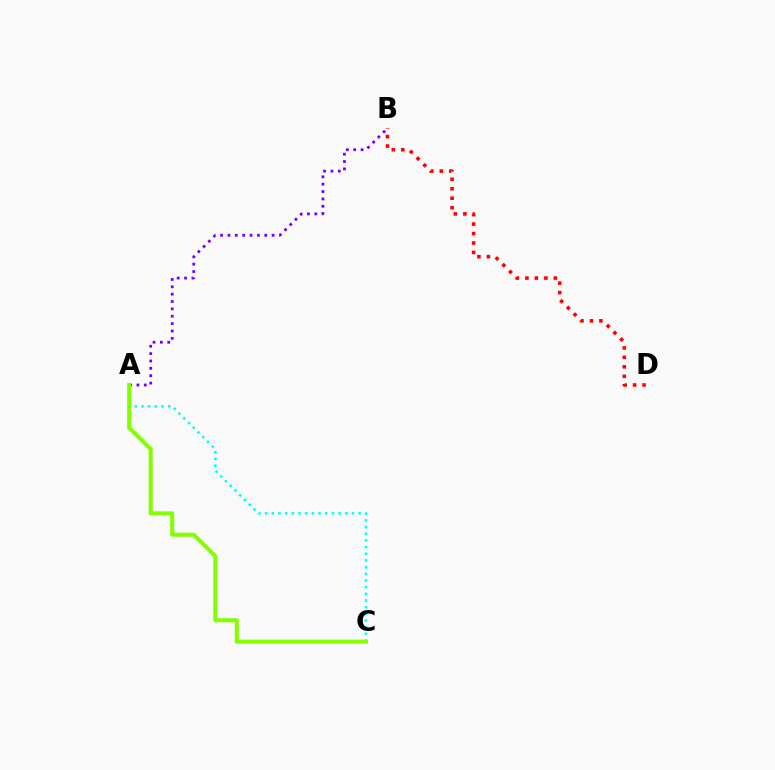{('A', 'B'): [{'color': '#7200ff', 'line_style': 'dotted', 'thickness': 2.0}], ('A', 'C'): [{'color': '#00fff6', 'line_style': 'dotted', 'thickness': 1.81}, {'color': '#84ff00', 'line_style': 'solid', 'thickness': 2.92}], ('B', 'D'): [{'color': '#ff0000', 'line_style': 'dotted', 'thickness': 2.57}]}